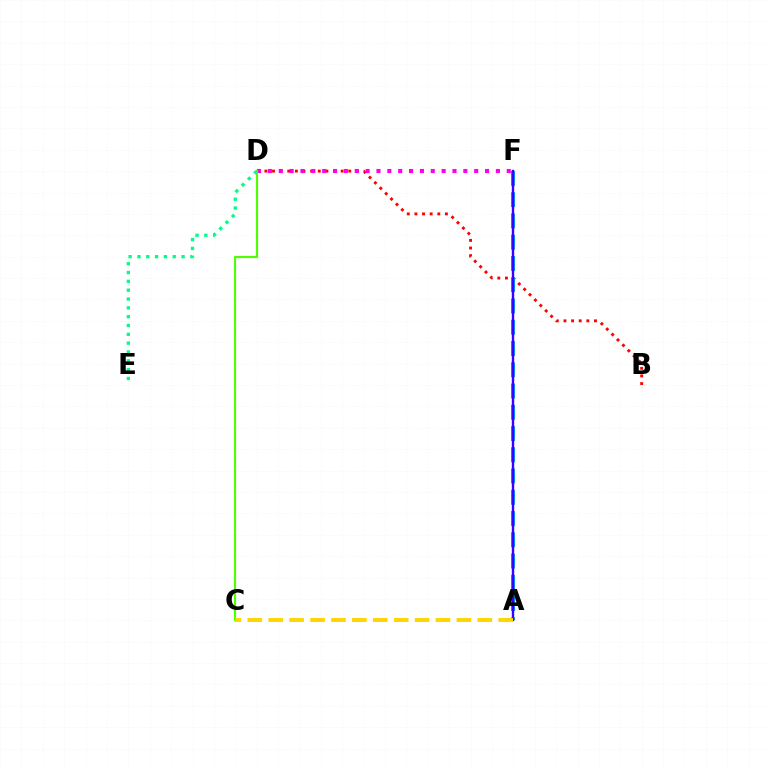{('B', 'D'): [{'color': '#ff0000', 'line_style': 'dotted', 'thickness': 2.07}], ('D', 'F'): [{'color': '#ff00ed', 'line_style': 'dotted', 'thickness': 2.95}], ('A', 'F'): [{'color': '#009eff', 'line_style': 'dashed', 'thickness': 2.89}, {'color': '#3700ff', 'line_style': 'solid', 'thickness': 1.72}], ('C', 'D'): [{'color': '#4fff00', 'line_style': 'solid', 'thickness': 1.54}], ('A', 'C'): [{'color': '#ffd500', 'line_style': 'dashed', 'thickness': 2.84}], ('D', 'E'): [{'color': '#00ff86', 'line_style': 'dotted', 'thickness': 2.4}]}